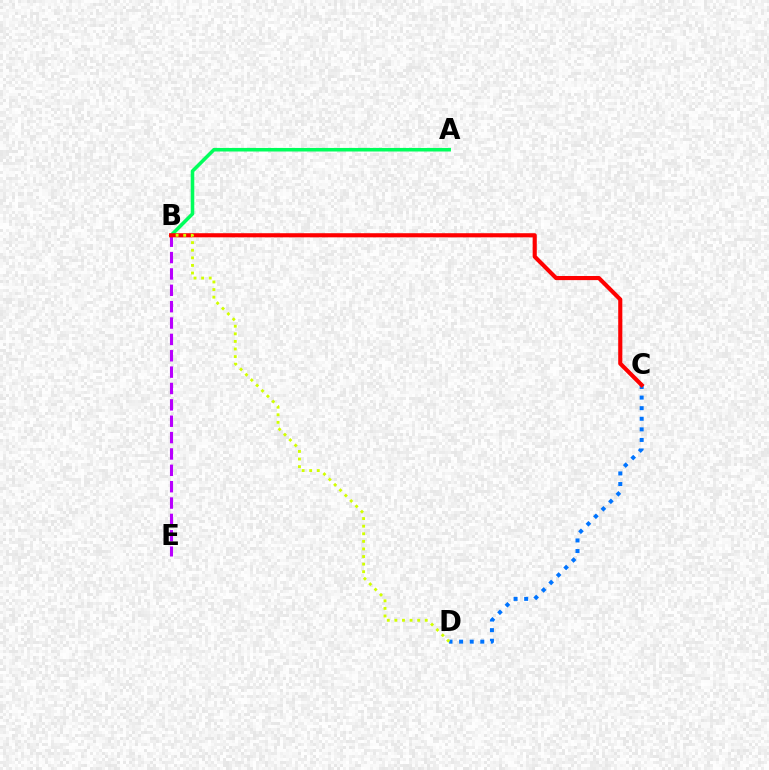{('A', 'B'): [{'color': '#00ff5c', 'line_style': 'solid', 'thickness': 2.56}], ('C', 'D'): [{'color': '#0074ff', 'line_style': 'dotted', 'thickness': 2.88}], ('B', 'E'): [{'color': '#b900ff', 'line_style': 'dashed', 'thickness': 2.22}], ('B', 'C'): [{'color': '#ff0000', 'line_style': 'solid', 'thickness': 2.97}], ('B', 'D'): [{'color': '#d1ff00', 'line_style': 'dotted', 'thickness': 2.06}]}